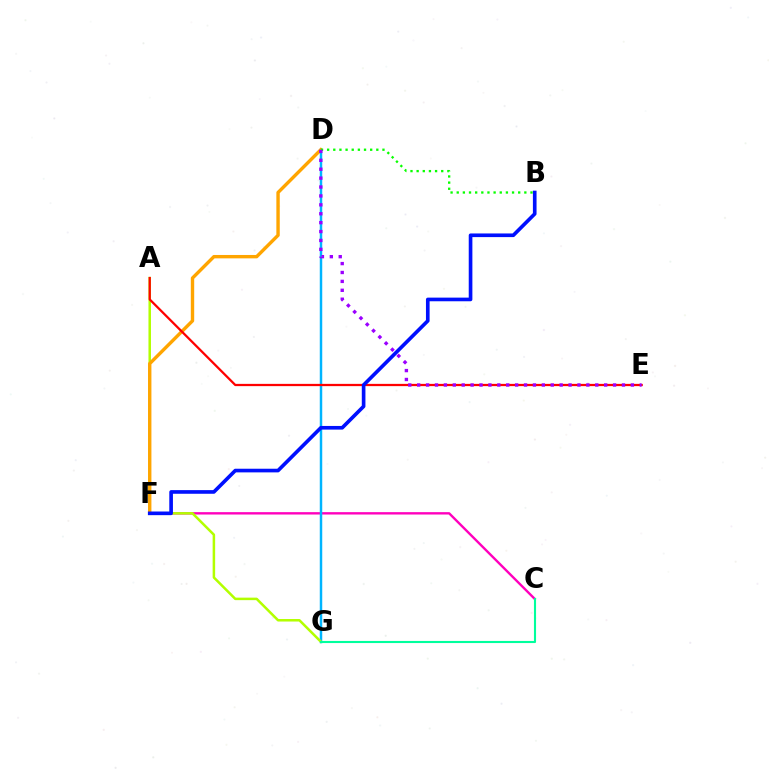{('C', 'F'): [{'color': '#ff00bd', 'line_style': 'solid', 'thickness': 1.71}], ('D', 'G'): [{'color': '#00b5ff', 'line_style': 'solid', 'thickness': 1.78}], ('A', 'G'): [{'color': '#b3ff00', 'line_style': 'solid', 'thickness': 1.81}], ('D', 'F'): [{'color': '#ffa500', 'line_style': 'solid', 'thickness': 2.44}], ('A', 'E'): [{'color': '#ff0000', 'line_style': 'solid', 'thickness': 1.63}], ('B', 'F'): [{'color': '#0010ff', 'line_style': 'solid', 'thickness': 2.63}], ('B', 'D'): [{'color': '#08ff00', 'line_style': 'dotted', 'thickness': 1.67}], ('C', 'G'): [{'color': '#00ff9d', 'line_style': 'solid', 'thickness': 1.52}], ('D', 'E'): [{'color': '#9b00ff', 'line_style': 'dotted', 'thickness': 2.42}]}